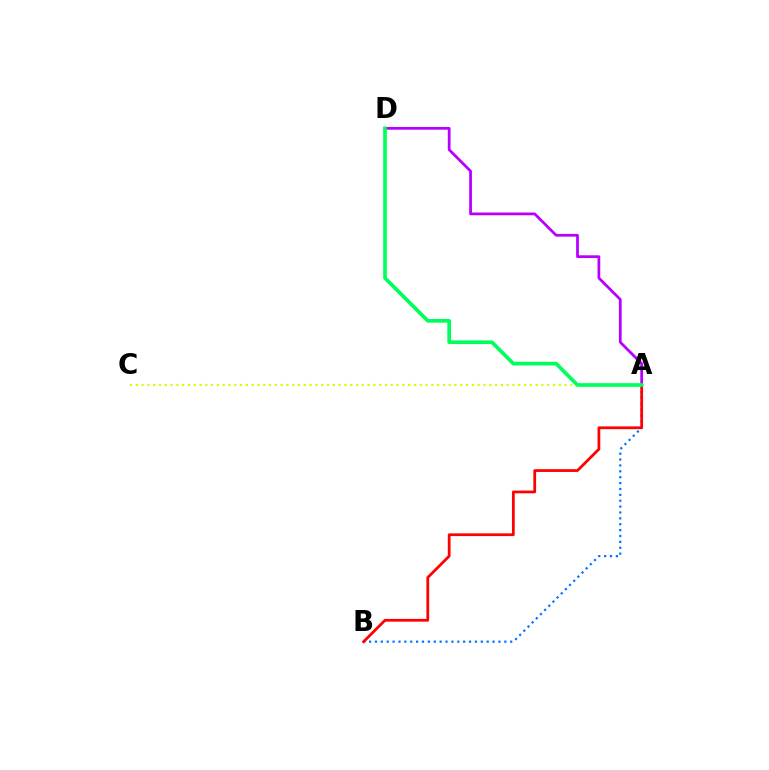{('A', 'D'): [{'color': '#b900ff', 'line_style': 'solid', 'thickness': 1.99}, {'color': '#00ff5c', 'line_style': 'solid', 'thickness': 2.65}], ('A', 'B'): [{'color': '#0074ff', 'line_style': 'dotted', 'thickness': 1.6}, {'color': '#ff0000', 'line_style': 'solid', 'thickness': 1.99}], ('A', 'C'): [{'color': '#d1ff00', 'line_style': 'dotted', 'thickness': 1.57}]}